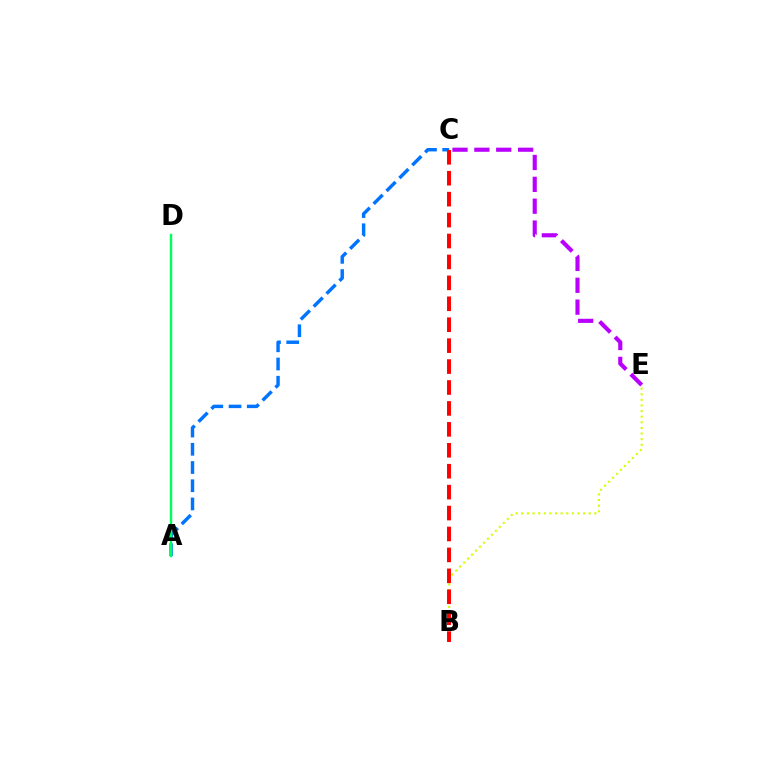{('A', 'C'): [{'color': '#0074ff', 'line_style': 'dashed', 'thickness': 2.48}], ('B', 'E'): [{'color': '#d1ff00', 'line_style': 'dotted', 'thickness': 1.53}], ('A', 'D'): [{'color': '#00ff5c', 'line_style': 'solid', 'thickness': 1.76}], ('B', 'C'): [{'color': '#ff0000', 'line_style': 'dashed', 'thickness': 2.84}], ('C', 'E'): [{'color': '#b900ff', 'line_style': 'dashed', 'thickness': 2.97}]}